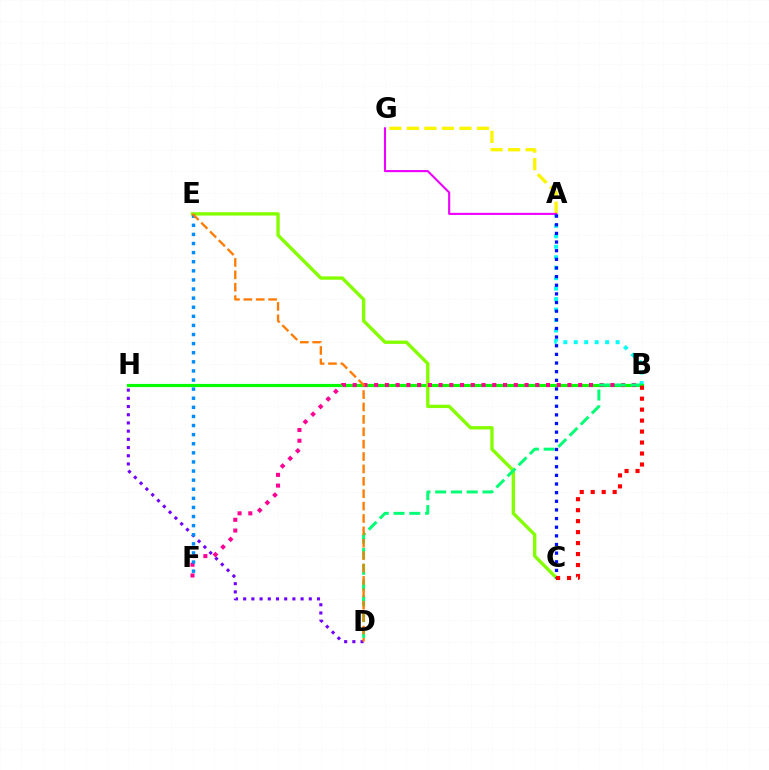{('A', 'B'): [{'color': '#00fff6', 'line_style': 'dotted', 'thickness': 2.84}], ('B', 'H'): [{'color': '#08ff00', 'line_style': 'solid', 'thickness': 2.29}], ('A', 'G'): [{'color': '#fcf500', 'line_style': 'dashed', 'thickness': 2.38}, {'color': '#ee00ff', 'line_style': 'solid', 'thickness': 1.52}], ('C', 'E'): [{'color': '#84ff00', 'line_style': 'solid', 'thickness': 2.42}], ('B', 'F'): [{'color': '#ff0094', 'line_style': 'dotted', 'thickness': 2.92}], ('B', 'D'): [{'color': '#00ff74', 'line_style': 'dashed', 'thickness': 2.14}], ('D', 'H'): [{'color': '#7200ff', 'line_style': 'dotted', 'thickness': 2.23}], ('A', 'C'): [{'color': '#0010ff', 'line_style': 'dotted', 'thickness': 2.35}], ('E', 'F'): [{'color': '#008cff', 'line_style': 'dotted', 'thickness': 2.47}], ('D', 'E'): [{'color': '#ff7c00', 'line_style': 'dashed', 'thickness': 1.68}], ('B', 'C'): [{'color': '#ff0000', 'line_style': 'dotted', 'thickness': 2.98}]}